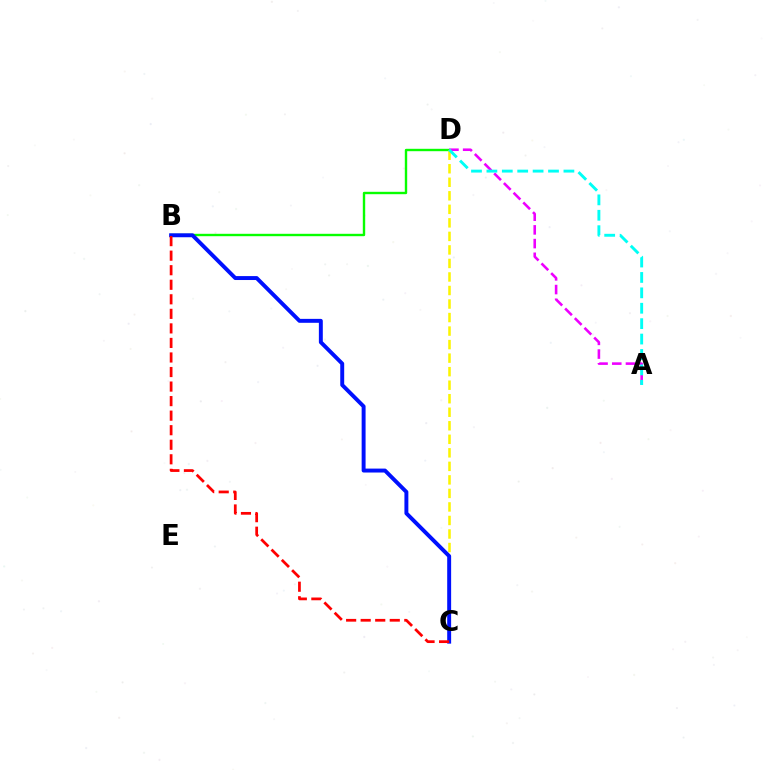{('B', 'D'): [{'color': '#08ff00', 'line_style': 'solid', 'thickness': 1.72}], ('A', 'D'): [{'color': '#ee00ff', 'line_style': 'dashed', 'thickness': 1.86}, {'color': '#00fff6', 'line_style': 'dashed', 'thickness': 2.09}], ('C', 'D'): [{'color': '#fcf500', 'line_style': 'dashed', 'thickness': 1.84}], ('B', 'C'): [{'color': '#0010ff', 'line_style': 'solid', 'thickness': 2.83}, {'color': '#ff0000', 'line_style': 'dashed', 'thickness': 1.98}]}